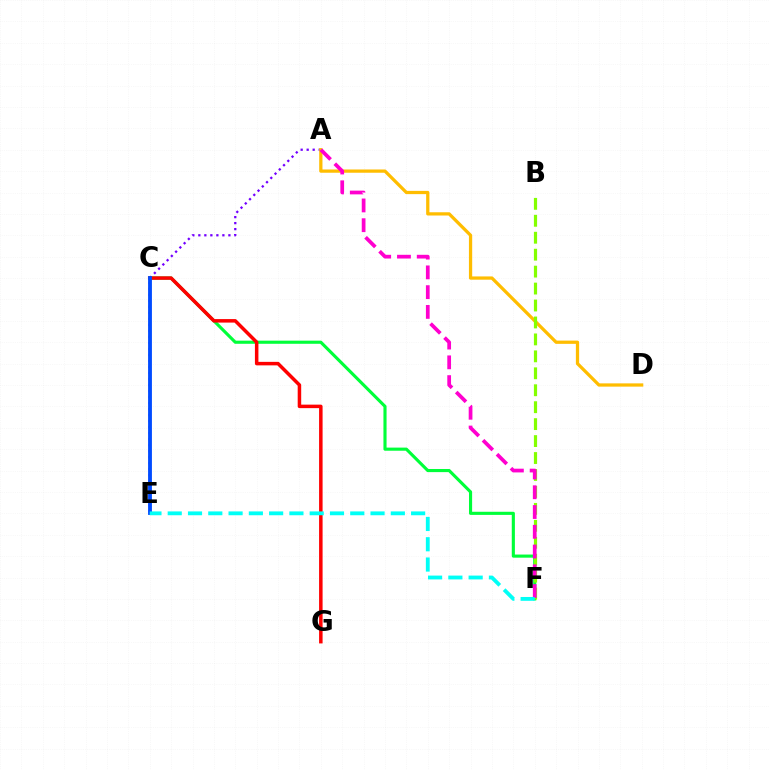{('C', 'F'): [{'color': '#00ff39', 'line_style': 'solid', 'thickness': 2.25}], ('A', 'E'): [{'color': '#7200ff', 'line_style': 'dotted', 'thickness': 1.63}], ('A', 'D'): [{'color': '#ffbd00', 'line_style': 'solid', 'thickness': 2.34}], ('B', 'F'): [{'color': '#84ff00', 'line_style': 'dashed', 'thickness': 2.3}], ('A', 'F'): [{'color': '#ff00cf', 'line_style': 'dashed', 'thickness': 2.68}], ('C', 'G'): [{'color': '#ff0000', 'line_style': 'solid', 'thickness': 2.52}], ('C', 'E'): [{'color': '#004bff', 'line_style': 'solid', 'thickness': 2.76}], ('E', 'F'): [{'color': '#00fff6', 'line_style': 'dashed', 'thickness': 2.76}]}